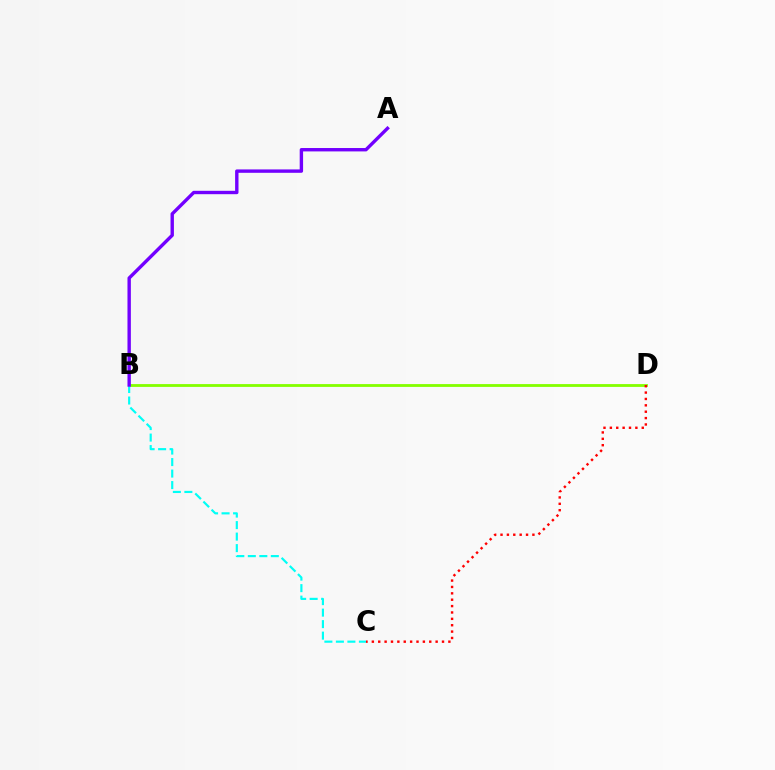{('B', 'D'): [{'color': '#84ff00', 'line_style': 'solid', 'thickness': 2.03}], ('B', 'C'): [{'color': '#00fff6', 'line_style': 'dashed', 'thickness': 1.56}], ('A', 'B'): [{'color': '#7200ff', 'line_style': 'solid', 'thickness': 2.44}], ('C', 'D'): [{'color': '#ff0000', 'line_style': 'dotted', 'thickness': 1.73}]}